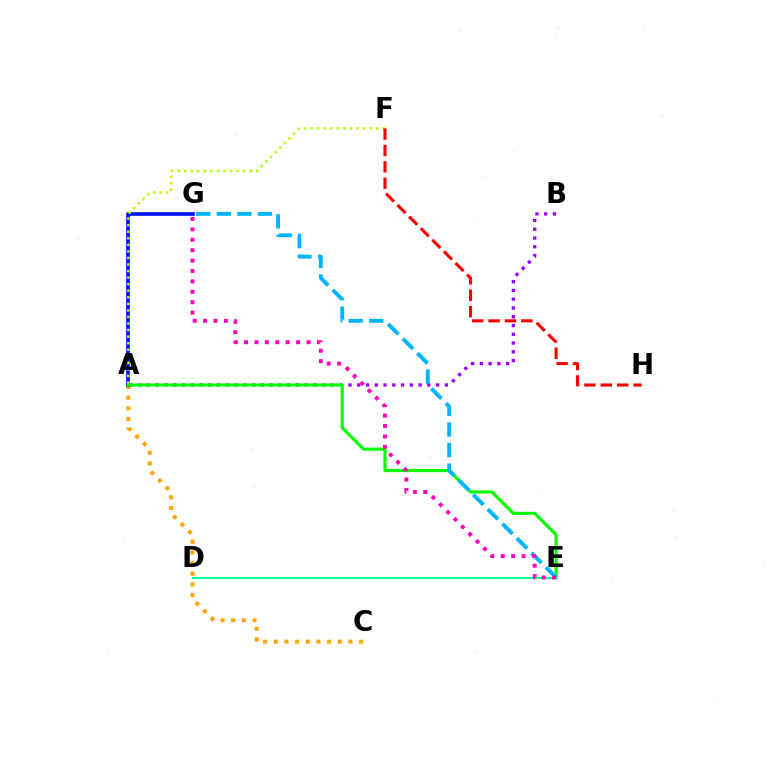{('A', 'C'): [{'color': '#ffa500', 'line_style': 'dotted', 'thickness': 2.9}], ('A', 'B'): [{'color': '#9b00ff', 'line_style': 'dotted', 'thickness': 2.38}], ('A', 'G'): [{'color': '#0010ff', 'line_style': 'solid', 'thickness': 2.63}], ('A', 'E'): [{'color': '#08ff00', 'line_style': 'solid', 'thickness': 2.26}], ('E', 'G'): [{'color': '#00b5ff', 'line_style': 'dashed', 'thickness': 2.79}, {'color': '#ff00bd', 'line_style': 'dotted', 'thickness': 2.83}], ('A', 'F'): [{'color': '#b3ff00', 'line_style': 'dotted', 'thickness': 1.78}], ('F', 'H'): [{'color': '#ff0000', 'line_style': 'dashed', 'thickness': 2.23}], ('D', 'E'): [{'color': '#00ff9d', 'line_style': 'solid', 'thickness': 1.51}]}